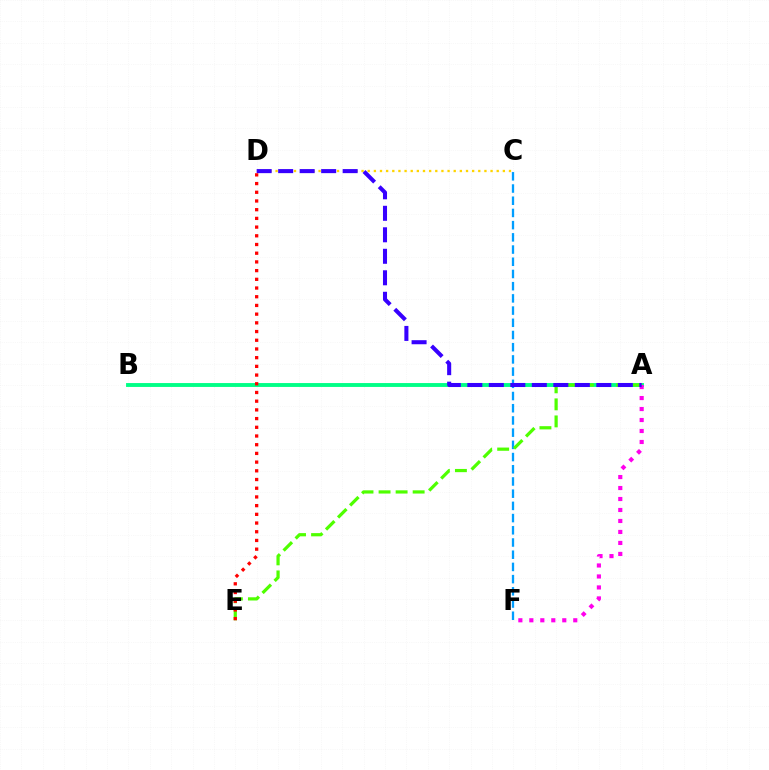{('A', 'B'): [{'color': '#00ff86', 'line_style': 'solid', 'thickness': 2.8}], ('C', 'D'): [{'color': '#ffd500', 'line_style': 'dotted', 'thickness': 1.67}], ('C', 'F'): [{'color': '#009eff', 'line_style': 'dashed', 'thickness': 1.66}], ('A', 'E'): [{'color': '#4fff00', 'line_style': 'dashed', 'thickness': 2.32}], ('A', 'F'): [{'color': '#ff00ed', 'line_style': 'dotted', 'thickness': 2.98}], ('A', 'D'): [{'color': '#3700ff', 'line_style': 'dashed', 'thickness': 2.92}], ('D', 'E'): [{'color': '#ff0000', 'line_style': 'dotted', 'thickness': 2.36}]}